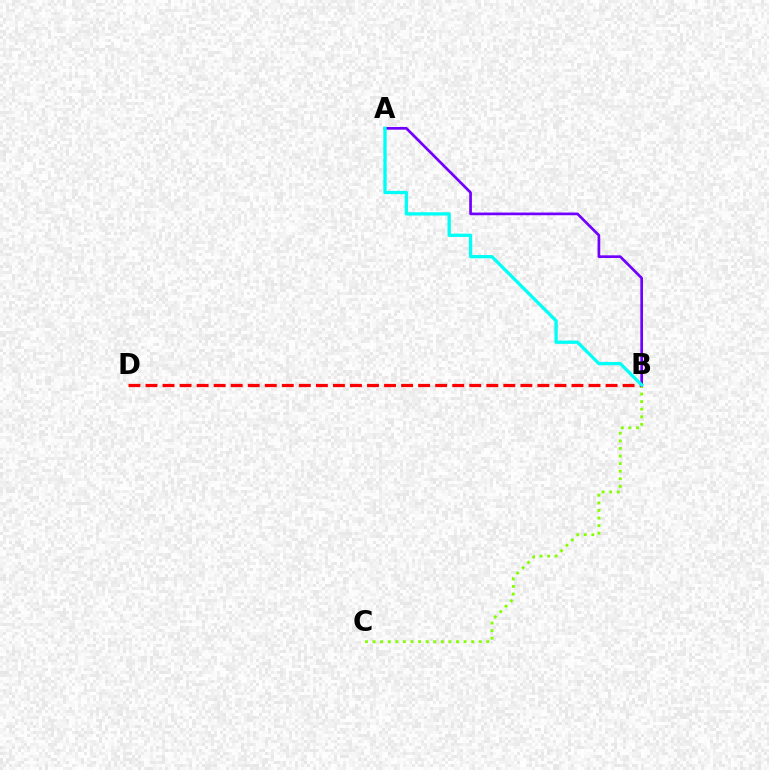{('B', 'C'): [{'color': '#84ff00', 'line_style': 'dotted', 'thickness': 2.06}], ('B', 'D'): [{'color': '#ff0000', 'line_style': 'dashed', 'thickness': 2.31}], ('A', 'B'): [{'color': '#7200ff', 'line_style': 'solid', 'thickness': 1.94}, {'color': '#00fff6', 'line_style': 'solid', 'thickness': 2.37}]}